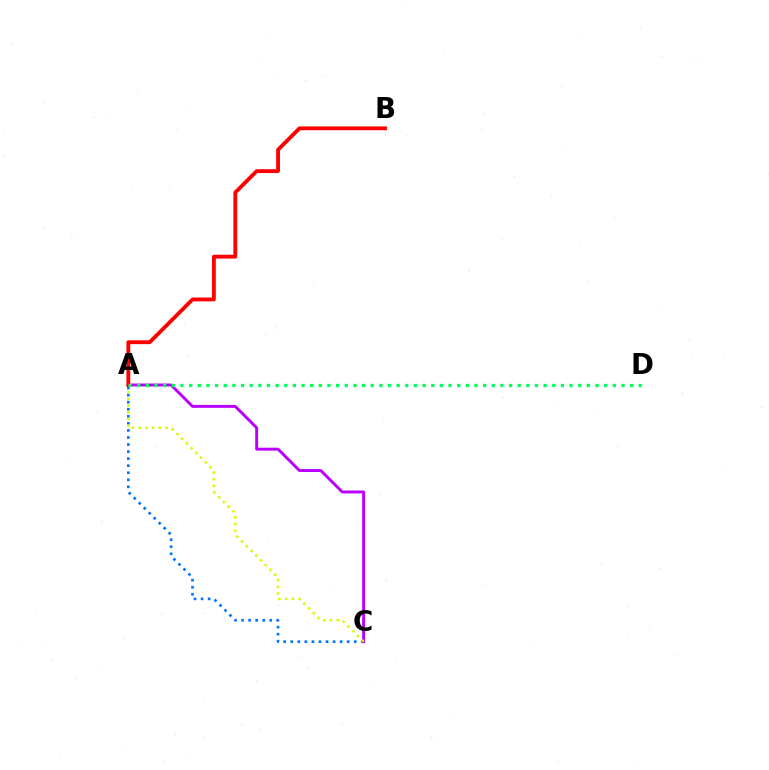{('A', 'C'): [{'color': '#0074ff', 'line_style': 'dotted', 'thickness': 1.92}, {'color': '#b900ff', 'line_style': 'solid', 'thickness': 2.1}, {'color': '#d1ff00', 'line_style': 'dotted', 'thickness': 1.82}], ('A', 'B'): [{'color': '#ff0000', 'line_style': 'solid', 'thickness': 2.76}], ('A', 'D'): [{'color': '#00ff5c', 'line_style': 'dotted', 'thickness': 2.35}]}